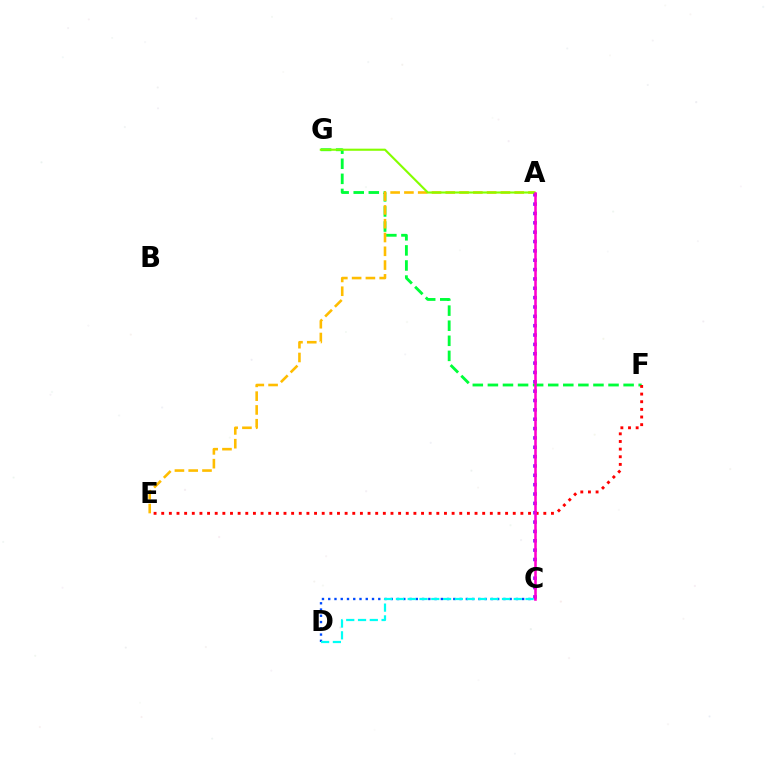{('C', 'D'): [{'color': '#004bff', 'line_style': 'dotted', 'thickness': 1.7}, {'color': '#00fff6', 'line_style': 'dashed', 'thickness': 1.6}], ('F', 'G'): [{'color': '#00ff39', 'line_style': 'dashed', 'thickness': 2.05}], ('E', 'F'): [{'color': '#ff0000', 'line_style': 'dotted', 'thickness': 2.08}], ('A', 'E'): [{'color': '#ffbd00', 'line_style': 'dashed', 'thickness': 1.87}], ('A', 'C'): [{'color': '#7200ff', 'line_style': 'dotted', 'thickness': 2.54}, {'color': '#ff00cf', 'line_style': 'solid', 'thickness': 1.84}], ('A', 'G'): [{'color': '#84ff00', 'line_style': 'solid', 'thickness': 1.53}]}